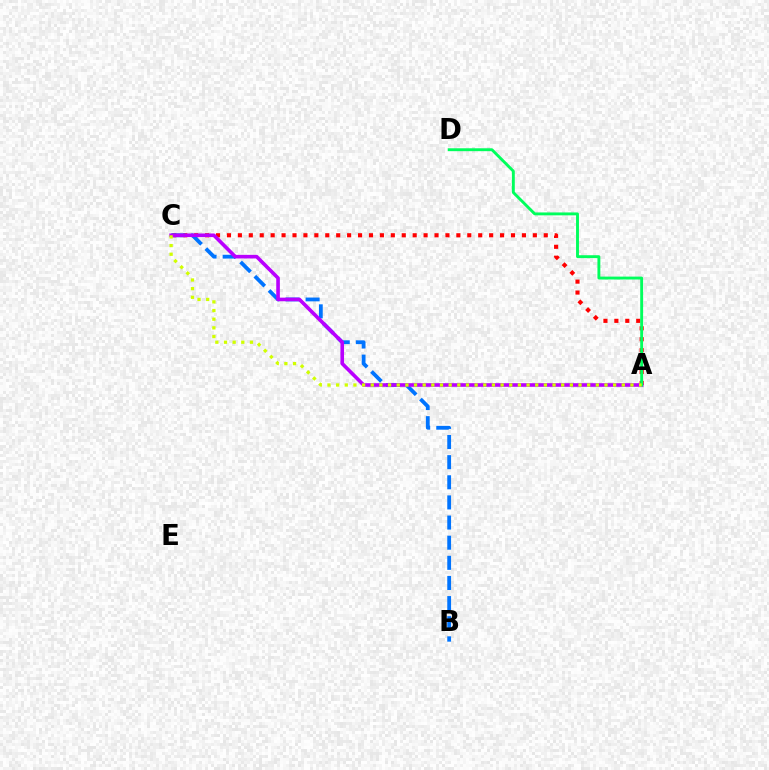{('A', 'C'): [{'color': '#ff0000', 'line_style': 'dotted', 'thickness': 2.97}, {'color': '#b900ff', 'line_style': 'solid', 'thickness': 2.6}, {'color': '#d1ff00', 'line_style': 'dotted', 'thickness': 2.35}], ('B', 'C'): [{'color': '#0074ff', 'line_style': 'dashed', 'thickness': 2.73}], ('A', 'D'): [{'color': '#00ff5c', 'line_style': 'solid', 'thickness': 2.09}]}